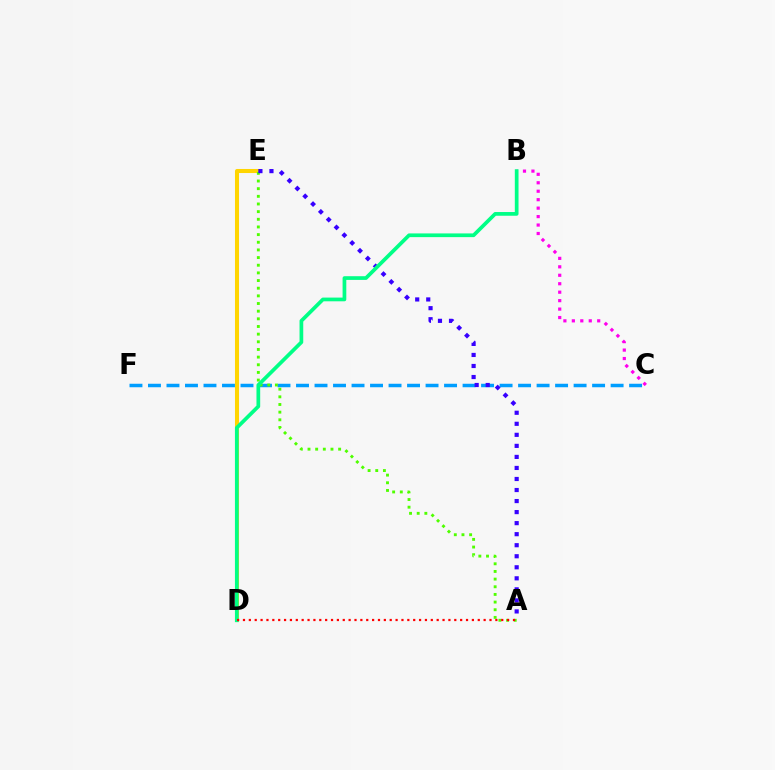{('C', 'F'): [{'color': '#009eff', 'line_style': 'dashed', 'thickness': 2.51}], ('B', 'C'): [{'color': '#ff00ed', 'line_style': 'dotted', 'thickness': 2.3}], ('D', 'E'): [{'color': '#ffd500', 'line_style': 'solid', 'thickness': 2.92}], ('A', 'E'): [{'color': '#4fff00', 'line_style': 'dotted', 'thickness': 2.08}, {'color': '#3700ff', 'line_style': 'dotted', 'thickness': 3.0}], ('B', 'D'): [{'color': '#00ff86', 'line_style': 'solid', 'thickness': 2.67}], ('A', 'D'): [{'color': '#ff0000', 'line_style': 'dotted', 'thickness': 1.59}]}